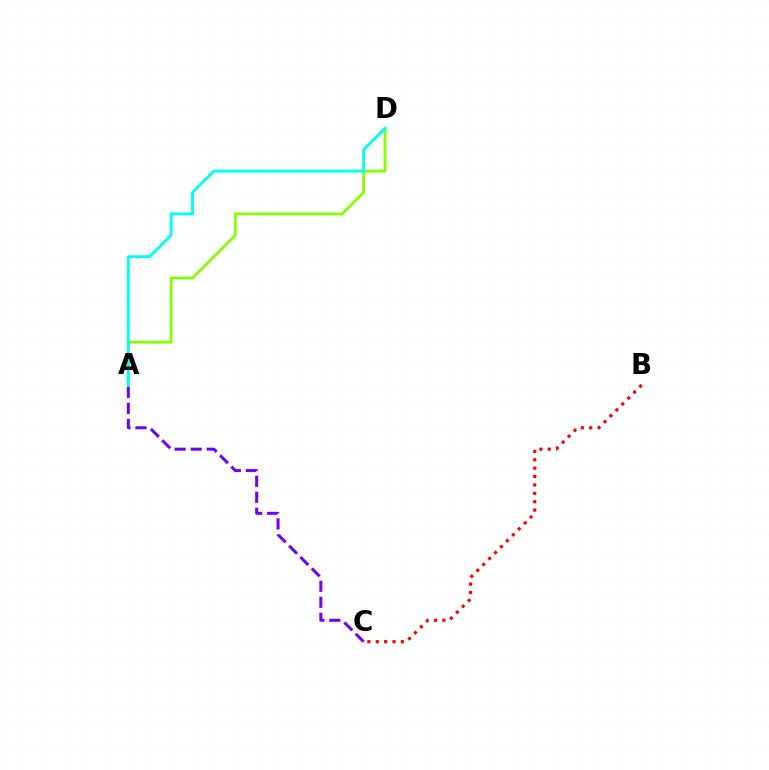{('A', 'D'): [{'color': '#84ff00', 'line_style': 'solid', 'thickness': 2.01}, {'color': '#00fff6', 'line_style': 'solid', 'thickness': 2.08}], ('A', 'C'): [{'color': '#7200ff', 'line_style': 'dashed', 'thickness': 2.18}], ('B', 'C'): [{'color': '#ff0000', 'line_style': 'dotted', 'thickness': 2.28}]}